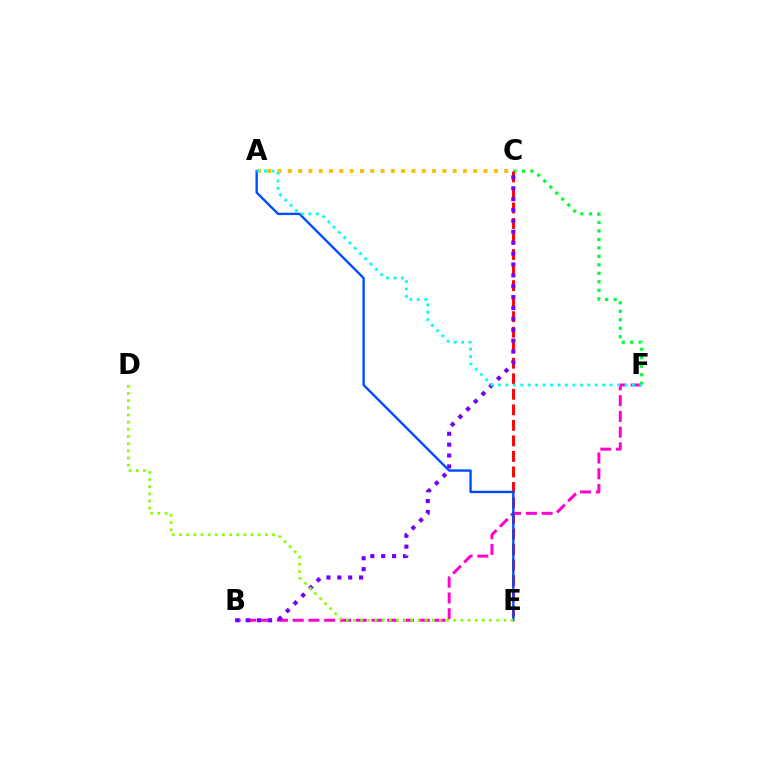{('A', 'C'): [{'color': '#ffbd00', 'line_style': 'dotted', 'thickness': 2.8}], ('B', 'F'): [{'color': '#ff00cf', 'line_style': 'dashed', 'thickness': 2.14}], ('C', 'F'): [{'color': '#00ff39', 'line_style': 'dotted', 'thickness': 2.3}], ('C', 'E'): [{'color': '#ff0000', 'line_style': 'dashed', 'thickness': 2.11}], ('B', 'C'): [{'color': '#7200ff', 'line_style': 'dotted', 'thickness': 2.96}], ('A', 'E'): [{'color': '#004bff', 'line_style': 'solid', 'thickness': 1.7}], ('A', 'F'): [{'color': '#00fff6', 'line_style': 'dotted', 'thickness': 2.02}], ('D', 'E'): [{'color': '#84ff00', 'line_style': 'dotted', 'thickness': 1.95}]}